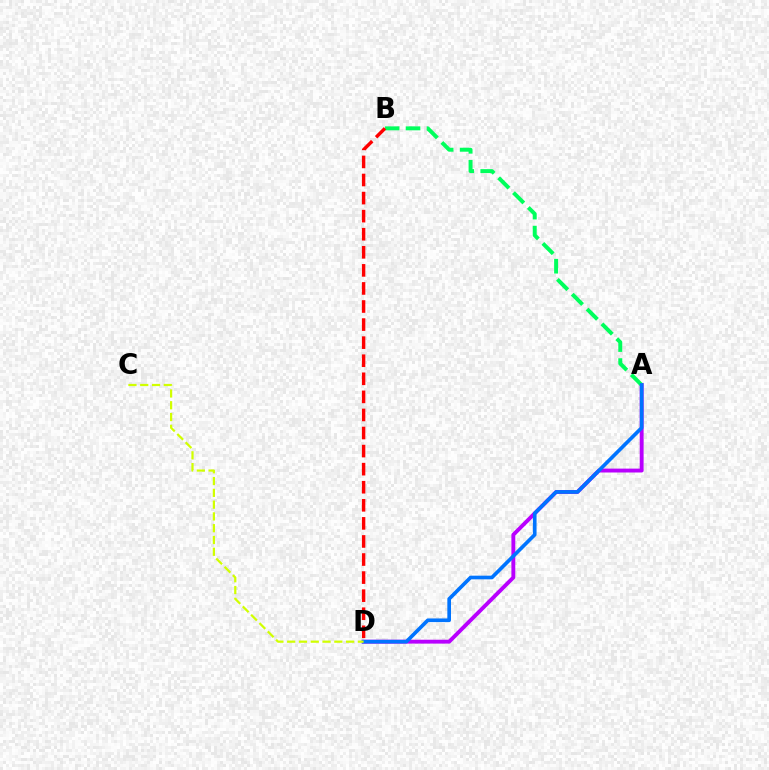{('A', 'D'): [{'color': '#b900ff', 'line_style': 'solid', 'thickness': 2.8}, {'color': '#0074ff', 'line_style': 'solid', 'thickness': 2.63}], ('A', 'B'): [{'color': '#00ff5c', 'line_style': 'dashed', 'thickness': 2.85}], ('B', 'D'): [{'color': '#ff0000', 'line_style': 'dashed', 'thickness': 2.46}], ('C', 'D'): [{'color': '#d1ff00', 'line_style': 'dashed', 'thickness': 1.6}]}